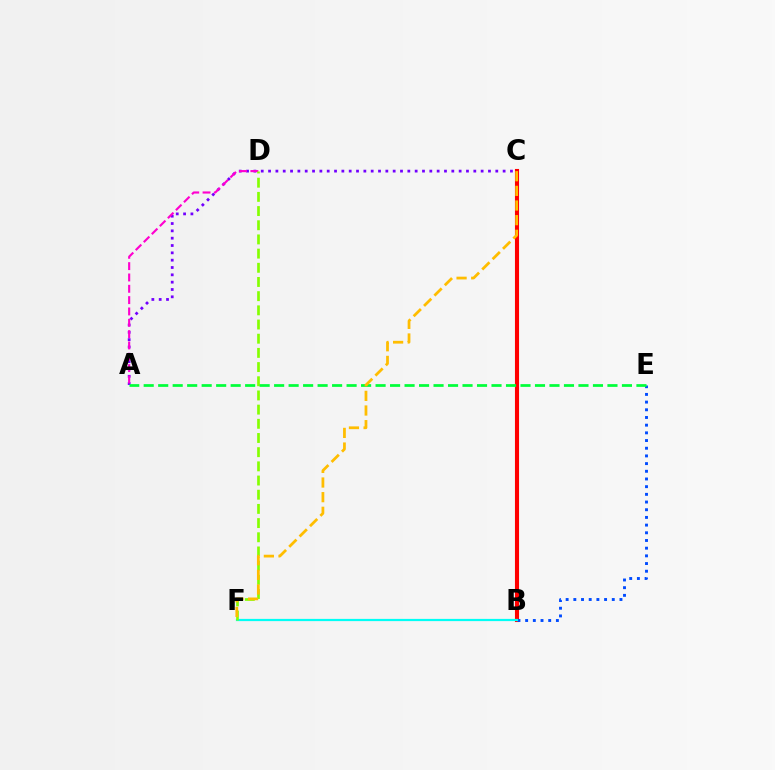{('A', 'C'): [{'color': '#7200ff', 'line_style': 'dotted', 'thickness': 1.99}], ('B', 'C'): [{'color': '#ff0000', 'line_style': 'solid', 'thickness': 2.95}], ('A', 'D'): [{'color': '#ff00cf', 'line_style': 'dashed', 'thickness': 1.54}], ('B', 'E'): [{'color': '#004bff', 'line_style': 'dotted', 'thickness': 2.09}], ('B', 'F'): [{'color': '#00fff6', 'line_style': 'solid', 'thickness': 1.6}], ('D', 'F'): [{'color': '#84ff00', 'line_style': 'dashed', 'thickness': 1.93}], ('A', 'E'): [{'color': '#00ff39', 'line_style': 'dashed', 'thickness': 1.97}], ('C', 'F'): [{'color': '#ffbd00', 'line_style': 'dashed', 'thickness': 1.99}]}